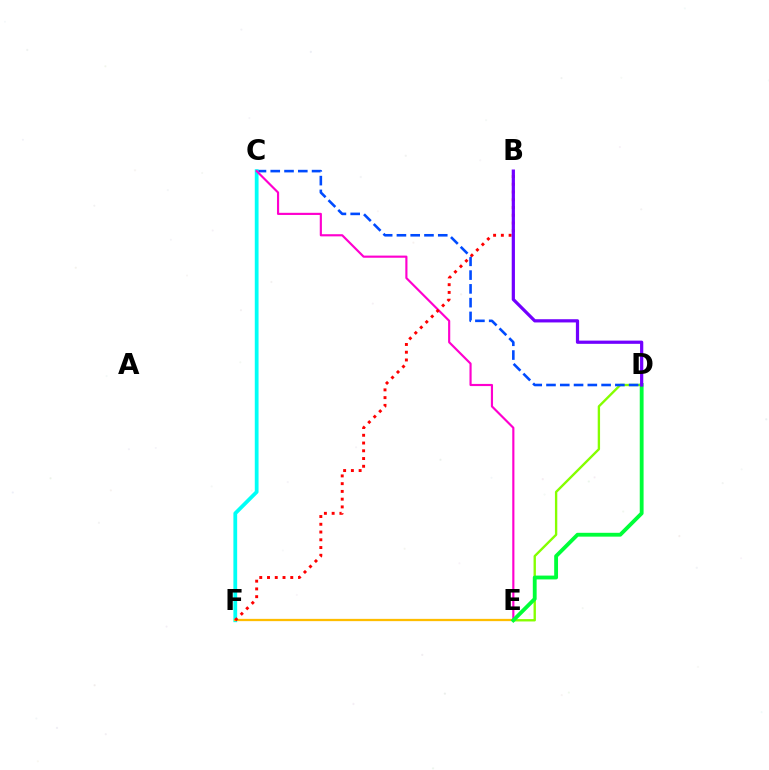{('D', 'E'): [{'color': '#84ff00', 'line_style': 'solid', 'thickness': 1.7}, {'color': '#00ff39', 'line_style': 'solid', 'thickness': 2.76}], ('C', 'D'): [{'color': '#004bff', 'line_style': 'dashed', 'thickness': 1.87}], ('C', 'F'): [{'color': '#00fff6', 'line_style': 'solid', 'thickness': 2.71}], ('C', 'E'): [{'color': '#ff00cf', 'line_style': 'solid', 'thickness': 1.55}], ('E', 'F'): [{'color': '#ffbd00', 'line_style': 'solid', 'thickness': 1.64}], ('B', 'F'): [{'color': '#ff0000', 'line_style': 'dotted', 'thickness': 2.11}], ('B', 'D'): [{'color': '#7200ff', 'line_style': 'solid', 'thickness': 2.32}]}